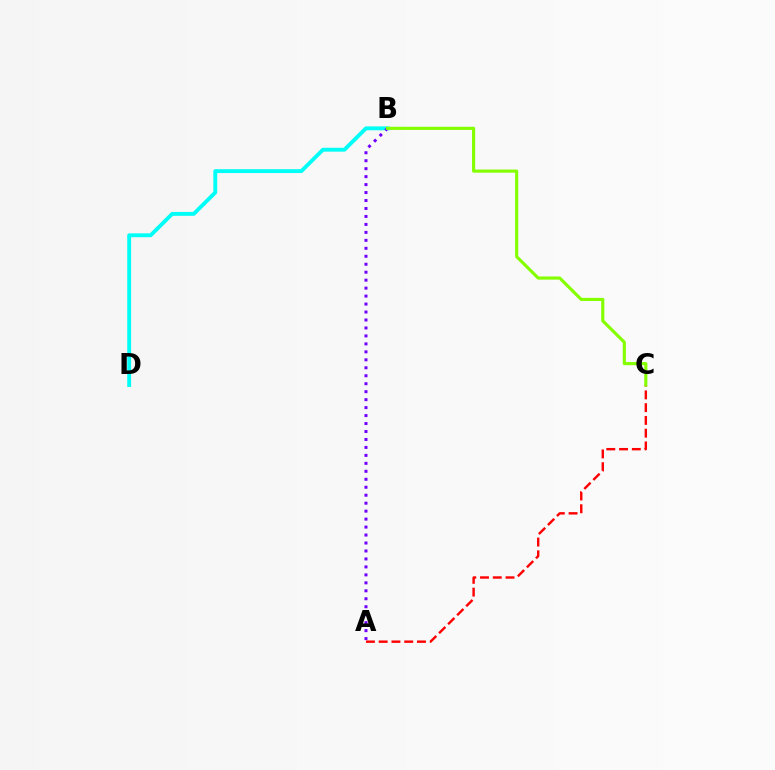{('A', 'C'): [{'color': '#ff0000', 'line_style': 'dashed', 'thickness': 1.73}], ('B', 'D'): [{'color': '#00fff6', 'line_style': 'solid', 'thickness': 2.79}], ('A', 'B'): [{'color': '#7200ff', 'line_style': 'dotted', 'thickness': 2.16}], ('B', 'C'): [{'color': '#84ff00', 'line_style': 'solid', 'thickness': 2.26}]}